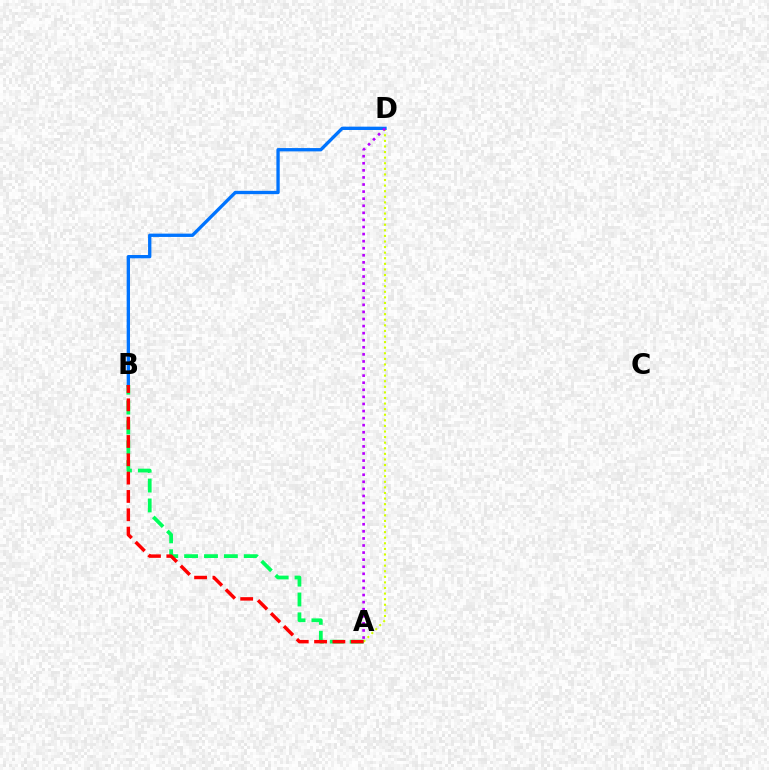{('A', 'D'): [{'color': '#d1ff00', 'line_style': 'dotted', 'thickness': 1.52}, {'color': '#b900ff', 'line_style': 'dotted', 'thickness': 1.92}], ('A', 'B'): [{'color': '#00ff5c', 'line_style': 'dashed', 'thickness': 2.7}, {'color': '#ff0000', 'line_style': 'dashed', 'thickness': 2.49}], ('B', 'D'): [{'color': '#0074ff', 'line_style': 'solid', 'thickness': 2.39}]}